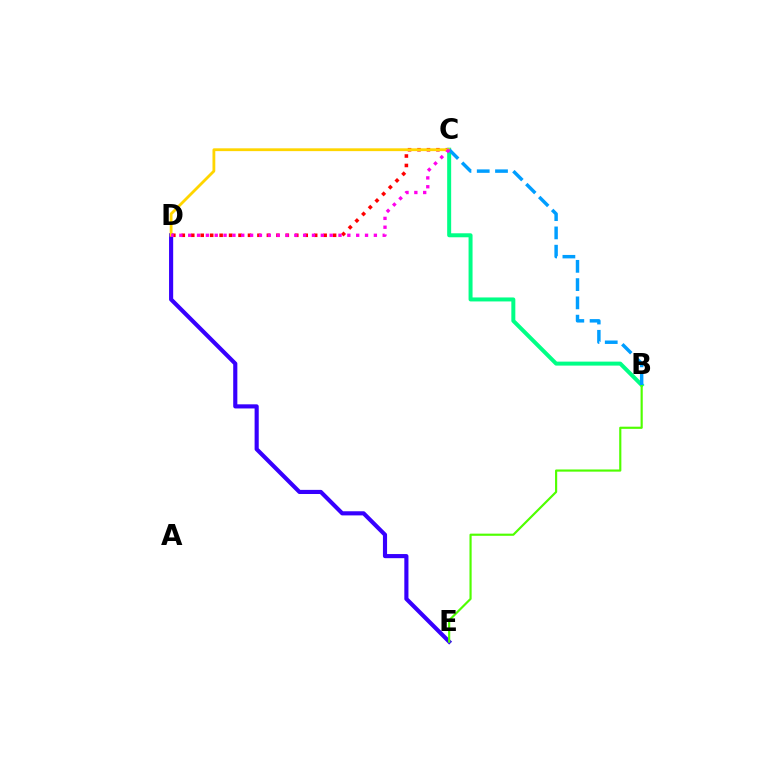{('C', 'D'): [{'color': '#ff0000', 'line_style': 'dotted', 'thickness': 2.57}, {'color': '#ffd500', 'line_style': 'solid', 'thickness': 2.02}, {'color': '#ff00ed', 'line_style': 'dotted', 'thickness': 2.4}], ('D', 'E'): [{'color': '#3700ff', 'line_style': 'solid', 'thickness': 2.97}], ('B', 'C'): [{'color': '#00ff86', 'line_style': 'solid', 'thickness': 2.87}, {'color': '#009eff', 'line_style': 'dashed', 'thickness': 2.48}], ('B', 'E'): [{'color': '#4fff00', 'line_style': 'solid', 'thickness': 1.56}]}